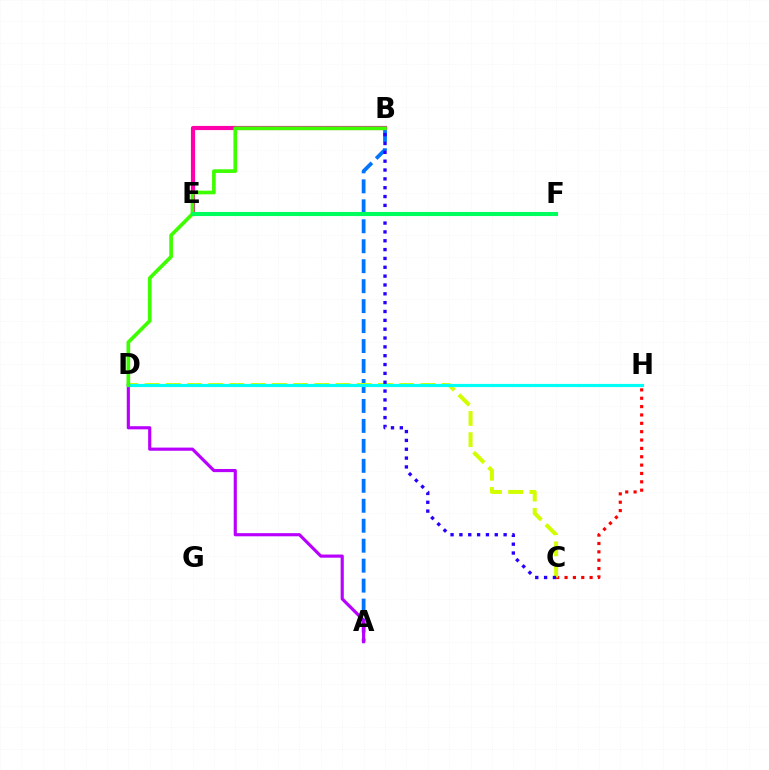{('A', 'B'): [{'color': '#0074ff', 'line_style': 'dashed', 'thickness': 2.71}], ('C', 'H'): [{'color': '#ff0000', 'line_style': 'dotted', 'thickness': 2.27}], ('B', 'E'): [{'color': '#ff00ac', 'line_style': 'solid', 'thickness': 2.99}], ('C', 'D'): [{'color': '#d1ff00', 'line_style': 'dashed', 'thickness': 2.88}], ('A', 'D'): [{'color': '#b900ff', 'line_style': 'solid', 'thickness': 2.27}], ('D', 'H'): [{'color': '#00fff6', 'line_style': 'solid', 'thickness': 2.29}], ('B', 'C'): [{'color': '#2500ff', 'line_style': 'dotted', 'thickness': 2.4}], ('B', 'D'): [{'color': '#3dff00', 'line_style': 'solid', 'thickness': 2.64}], ('E', 'F'): [{'color': '#ff9400', 'line_style': 'solid', 'thickness': 2.13}, {'color': '#00ff5c', 'line_style': 'solid', 'thickness': 2.95}]}